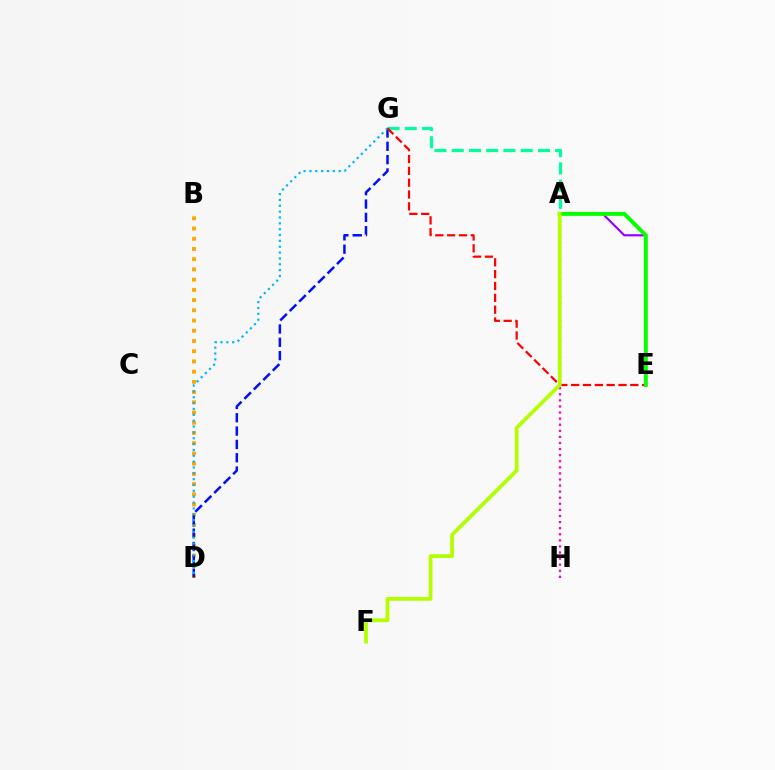{('A', 'E'): [{'color': '#9b00ff', 'line_style': 'solid', 'thickness': 1.58}, {'color': '#08ff00', 'line_style': 'solid', 'thickness': 2.85}], ('B', 'D'): [{'color': '#ffa500', 'line_style': 'dotted', 'thickness': 2.78}], ('A', 'G'): [{'color': '#00ff9d', 'line_style': 'dashed', 'thickness': 2.34}], ('D', 'G'): [{'color': '#0010ff', 'line_style': 'dashed', 'thickness': 1.81}, {'color': '#00b5ff', 'line_style': 'dotted', 'thickness': 1.59}], ('E', 'G'): [{'color': '#ff0000', 'line_style': 'dashed', 'thickness': 1.61}], ('A', 'H'): [{'color': '#ff00bd', 'line_style': 'dotted', 'thickness': 1.65}], ('A', 'F'): [{'color': '#b3ff00', 'line_style': 'solid', 'thickness': 2.71}]}